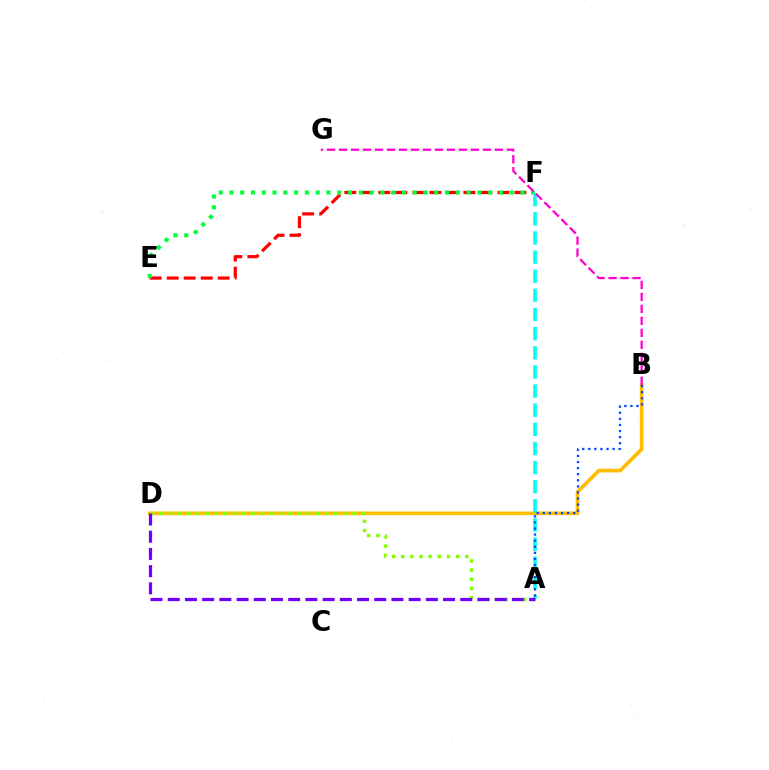{('E', 'F'): [{'color': '#ff0000', 'line_style': 'dashed', 'thickness': 2.31}, {'color': '#00ff39', 'line_style': 'dotted', 'thickness': 2.93}], ('B', 'D'): [{'color': '#ffbd00', 'line_style': 'solid', 'thickness': 2.64}], ('A', 'F'): [{'color': '#00fff6', 'line_style': 'dashed', 'thickness': 2.6}], ('A', 'D'): [{'color': '#84ff00', 'line_style': 'dotted', 'thickness': 2.49}, {'color': '#7200ff', 'line_style': 'dashed', 'thickness': 2.34}], ('A', 'B'): [{'color': '#004bff', 'line_style': 'dotted', 'thickness': 1.65}], ('B', 'G'): [{'color': '#ff00cf', 'line_style': 'dashed', 'thickness': 1.63}]}